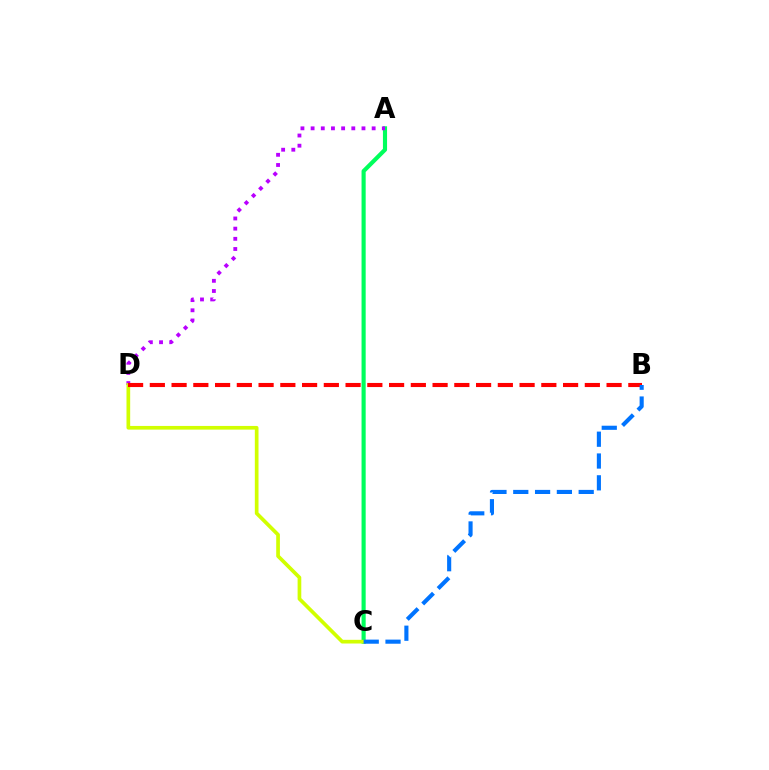{('A', 'C'): [{'color': '#00ff5c', 'line_style': 'solid', 'thickness': 2.98}], ('A', 'D'): [{'color': '#b900ff', 'line_style': 'dotted', 'thickness': 2.76}], ('C', 'D'): [{'color': '#d1ff00', 'line_style': 'solid', 'thickness': 2.65}], ('B', 'D'): [{'color': '#ff0000', 'line_style': 'dashed', 'thickness': 2.95}], ('B', 'C'): [{'color': '#0074ff', 'line_style': 'dashed', 'thickness': 2.96}]}